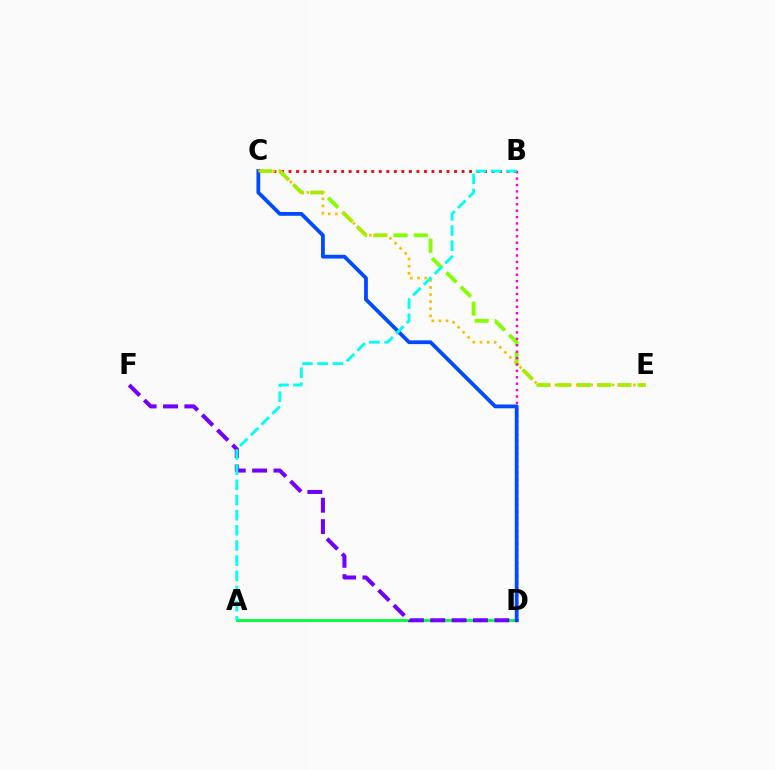{('A', 'D'): [{'color': '#00ff39', 'line_style': 'solid', 'thickness': 2.04}], ('B', 'C'): [{'color': '#ff0000', 'line_style': 'dotted', 'thickness': 2.04}], ('C', 'E'): [{'color': '#84ff00', 'line_style': 'dashed', 'thickness': 2.74}, {'color': '#ffbd00', 'line_style': 'dotted', 'thickness': 1.94}], ('B', 'D'): [{'color': '#ff00cf', 'line_style': 'dotted', 'thickness': 1.74}], ('C', 'D'): [{'color': '#004bff', 'line_style': 'solid', 'thickness': 2.73}], ('D', 'F'): [{'color': '#7200ff', 'line_style': 'dashed', 'thickness': 2.9}], ('A', 'B'): [{'color': '#00fff6', 'line_style': 'dashed', 'thickness': 2.06}]}